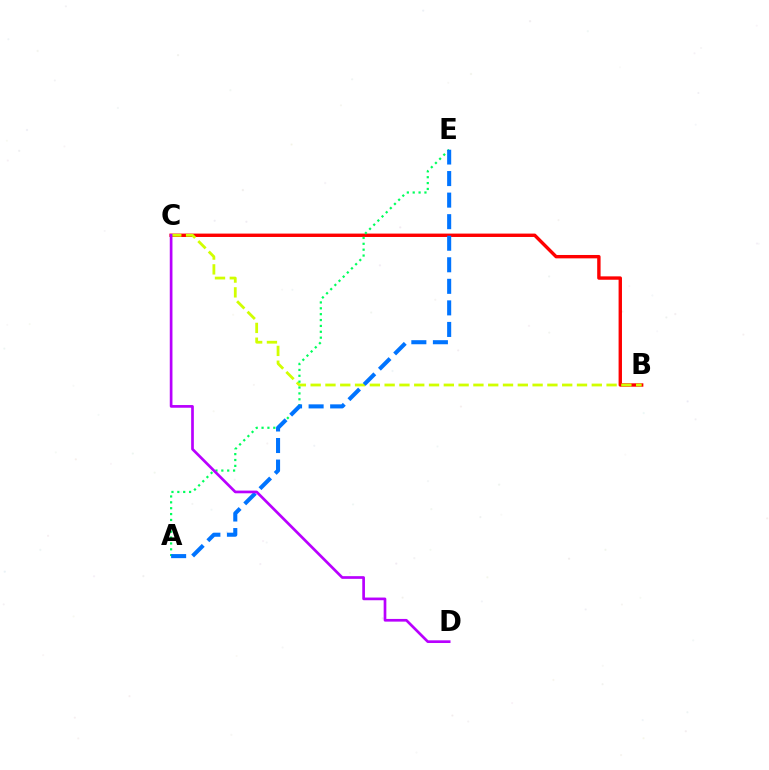{('B', 'C'): [{'color': '#ff0000', 'line_style': 'solid', 'thickness': 2.44}, {'color': '#d1ff00', 'line_style': 'dashed', 'thickness': 2.01}], ('A', 'E'): [{'color': '#00ff5c', 'line_style': 'dotted', 'thickness': 1.6}, {'color': '#0074ff', 'line_style': 'dashed', 'thickness': 2.93}], ('C', 'D'): [{'color': '#b900ff', 'line_style': 'solid', 'thickness': 1.94}]}